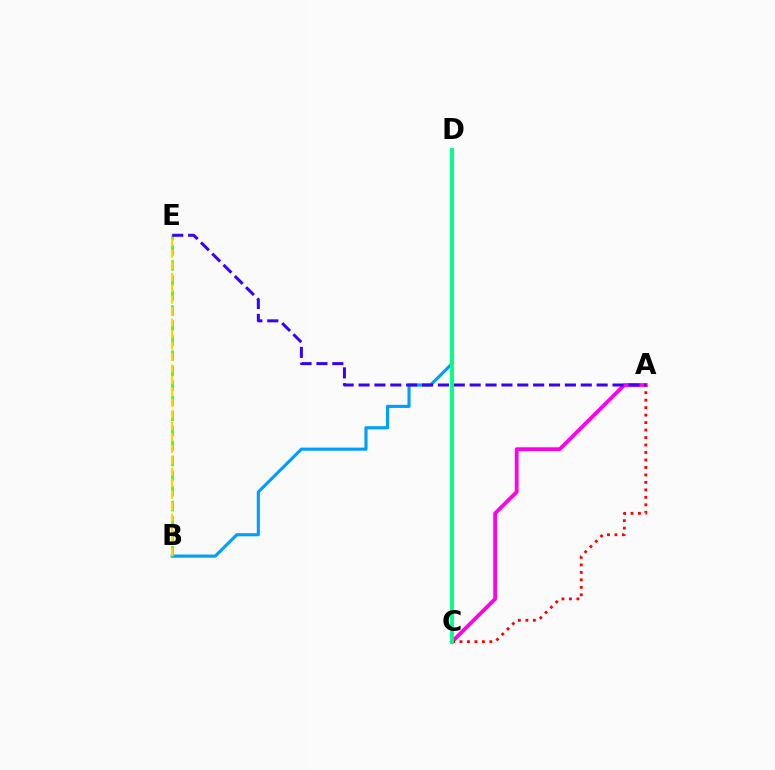{('B', 'D'): [{'color': '#009eff', 'line_style': 'solid', 'thickness': 2.24}], ('A', 'C'): [{'color': '#ff00ed', 'line_style': 'solid', 'thickness': 2.72}, {'color': '#ff0000', 'line_style': 'dotted', 'thickness': 2.03}], ('B', 'E'): [{'color': '#4fff00', 'line_style': 'dashed', 'thickness': 2.04}, {'color': '#ffd500', 'line_style': 'dashed', 'thickness': 1.56}], ('A', 'E'): [{'color': '#3700ff', 'line_style': 'dashed', 'thickness': 2.16}], ('C', 'D'): [{'color': '#00ff86', 'line_style': 'solid', 'thickness': 2.75}]}